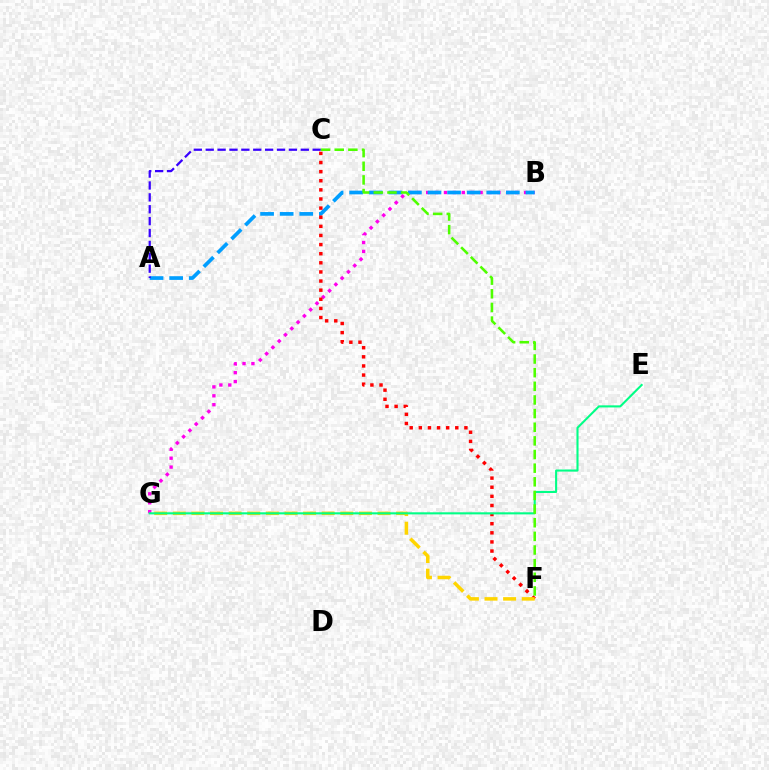{('B', 'G'): [{'color': '#ff00ed', 'line_style': 'dotted', 'thickness': 2.42}], ('A', 'B'): [{'color': '#009eff', 'line_style': 'dashed', 'thickness': 2.66}], ('A', 'C'): [{'color': '#3700ff', 'line_style': 'dashed', 'thickness': 1.61}], ('C', 'F'): [{'color': '#ff0000', 'line_style': 'dotted', 'thickness': 2.48}, {'color': '#4fff00', 'line_style': 'dashed', 'thickness': 1.85}], ('F', 'G'): [{'color': '#ffd500', 'line_style': 'dashed', 'thickness': 2.53}], ('E', 'G'): [{'color': '#00ff86', 'line_style': 'solid', 'thickness': 1.51}]}